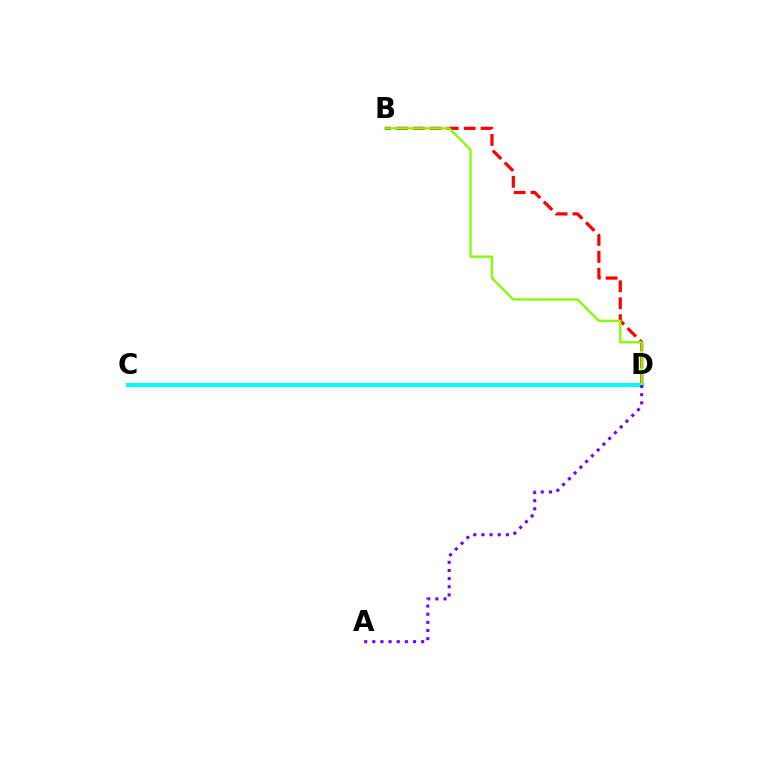{('B', 'D'): [{'color': '#ff0000', 'line_style': 'dashed', 'thickness': 2.3}, {'color': '#84ff00', 'line_style': 'solid', 'thickness': 1.67}], ('C', 'D'): [{'color': '#00fff6', 'line_style': 'solid', 'thickness': 2.9}], ('A', 'D'): [{'color': '#7200ff', 'line_style': 'dotted', 'thickness': 2.21}]}